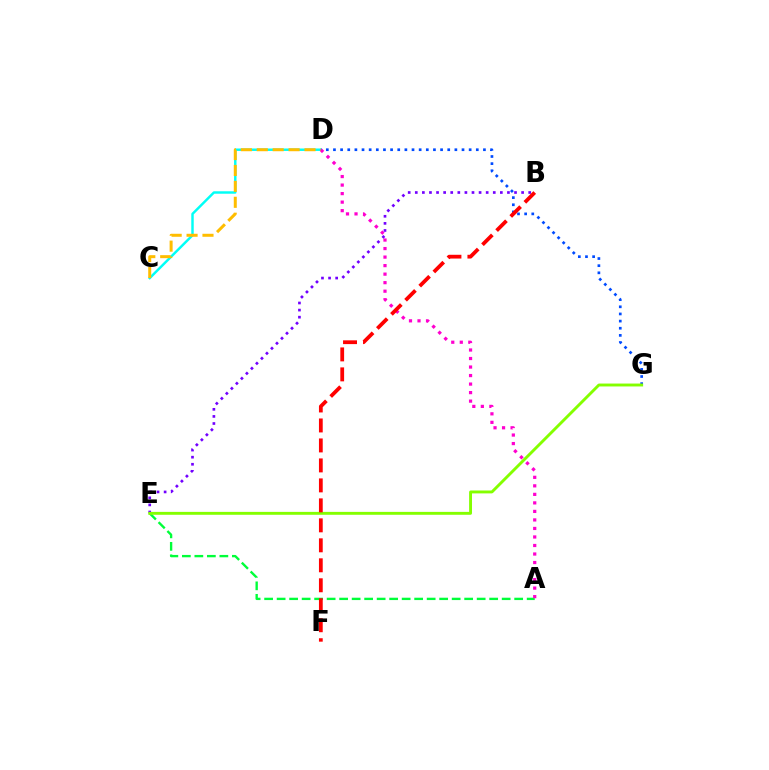{('A', 'E'): [{'color': '#00ff39', 'line_style': 'dashed', 'thickness': 1.7}], ('C', 'D'): [{'color': '#00fff6', 'line_style': 'solid', 'thickness': 1.76}, {'color': '#ffbd00', 'line_style': 'dashed', 'thickness': 2.16}], ('D', 'G'): [{'color': '#004bff', 'line_style': 'dotted', 'thickness': 1.94}], ('A', 'D'): [{'color': '#ff00cf', 'line_style': 'dotted', 'thickness': 2.32}], ('B', 'E'): [{'color': '#7200ff', 'line_style': 'dotted', 'thickness': 1.93}], ('E', 'G'): [{'color': '#84ff00', 'line_style': 'solid', 'thickness': 2.09}], ('B', 'F'): [{'color': '#ff0000', 'line_style': 'dashed', 'thickness': 2.71}]}